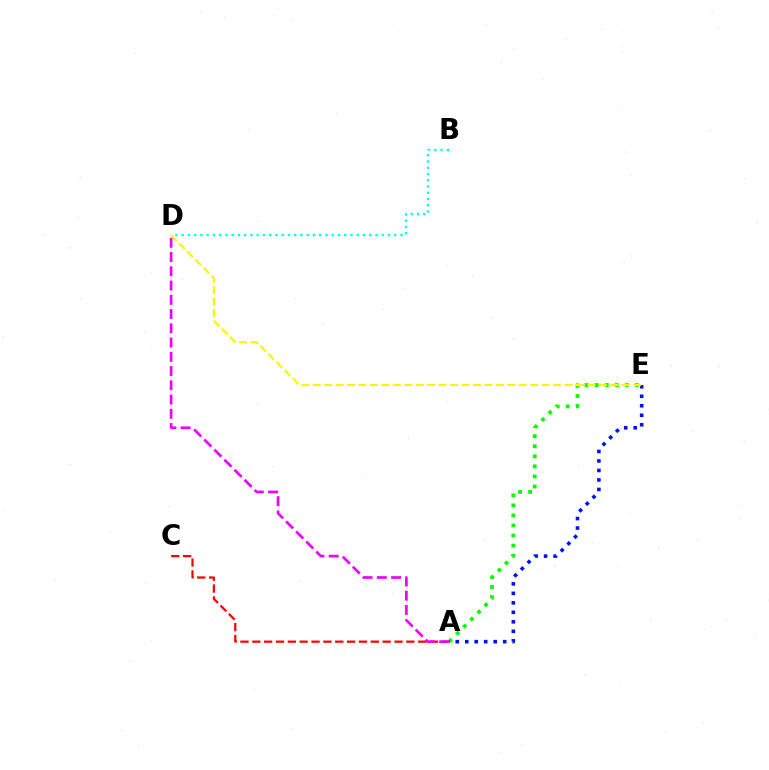{('B', 'D'): [{'color': '#00fff6', 'line_style': 'dotted', 'thickness': 1.7}], ('A', 'E'): [{'color': '#08ff00', 'line_style': 'dotted', 'thickness': 2.73}, {'color': '#0010ff', 'line_style': 'dotted', 'thickness': 2.58}], ('A', 'C'): [{'color': '#ff0000', 'line_style': 'dashed', 'thickness': 1.61}], ('A', 'D'): [{'color': '#ee00ff', 'line_style': 'dashed', 'thickness': 1.94}], ('D', 'E'): [{'color': '#fcf500', 'line_style': 'dashed', 'thickness': 1.55}]}